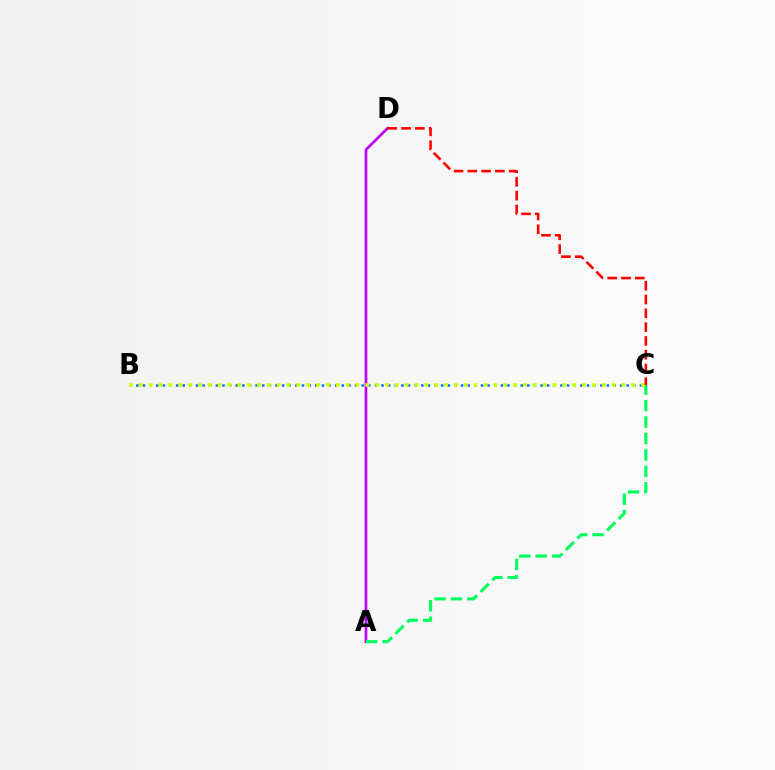{('A', 'D'): [{'color': '#b900ff', 'line_style': 'solid', 'thickness': 1.93}], ('A', 'C'): [{'color': '#00ff5c', 'line_style': 'dashed', 'thickness': 2.23}], ('B', 'C'): [{'color': '#0074ff', 'line_style': 'dotted', 'thickness': 1.8}, {'color': '#d1ff00', 'line_style': 'dotted', 'thickness': 2.68}], ('C', 'D'): [{'color': '#ff0000', 'line_style': 'dashed', 'thickness': 1.87}]}